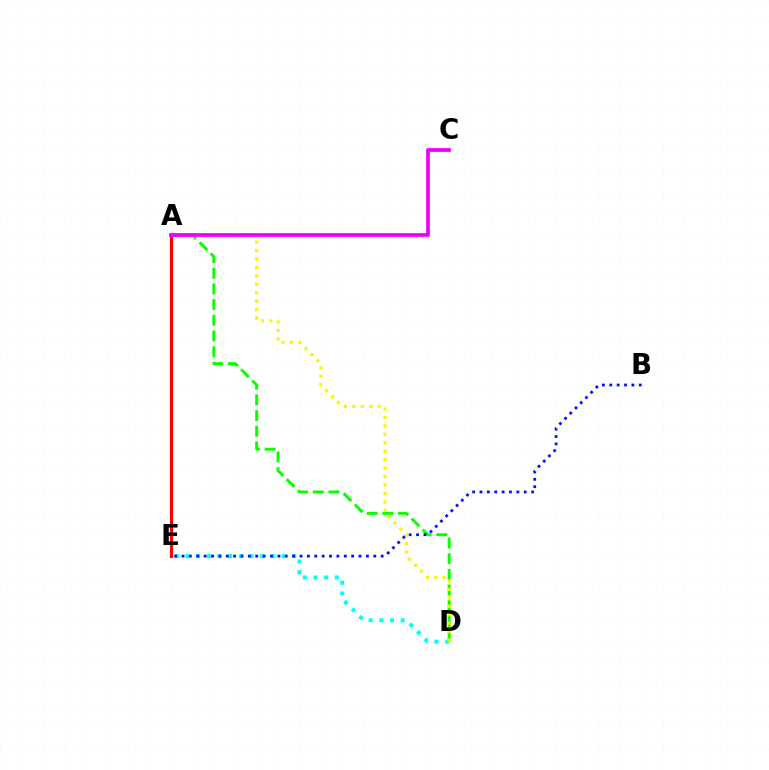{('A', 'D'): [{'color': '#08ff00', 'line_style': 'dashed', 'thickness': 2.13}, {'color': '#fcf500', 'line_style': 'dotted', 'thickness': 2.29}], ('D', 'E'): [{'color': '#00fff6', 'line_style': 'dotted', 'thickness': 2.9}], ('B', 'E'): [{'color': '#0010ff', 'line_style': 'dotted', 'thickness': 2.0}], ('A', 'E'): [{'color': '#ff0000', 'line_style': 'solid', 'thickness': 2.24}], ('A', 'C'): [{'color': '#ee00ff', 'line_style': 'solid', 'thickness': 2.68}]}